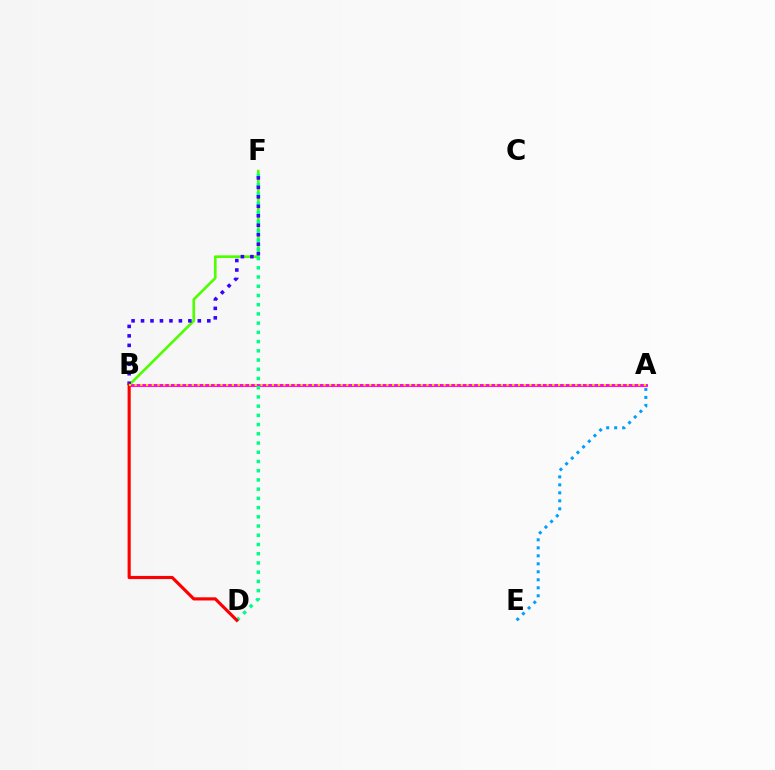{('A', 'B'): [{'color': '#ff00ed', 'line_style': 'solid', 'thickness': 2.09}, {'color': '#ffd500', 'line_style': 'dotted', 'thickness': 1.55}], ('B', 'F'): [{'color': '#4fff00', 'line_style': 'solid', 'thickness': 1.9}, {'color': '#3700ff', 'line_style': 'dotted', 'thickness': 2.57}], ('D', 'F'): [{'color': '#00ff86', 'line_style': 'dotted', 'thickness': 2.51}], ('A', 'E'): [{'color': '#009eff', 'line_style': 'dotted', 'thickness': 2.17}], ('B', 'D'): [{'color': '#ff0000', 'line_style': 'solid', 'thickness': 2.26}]}